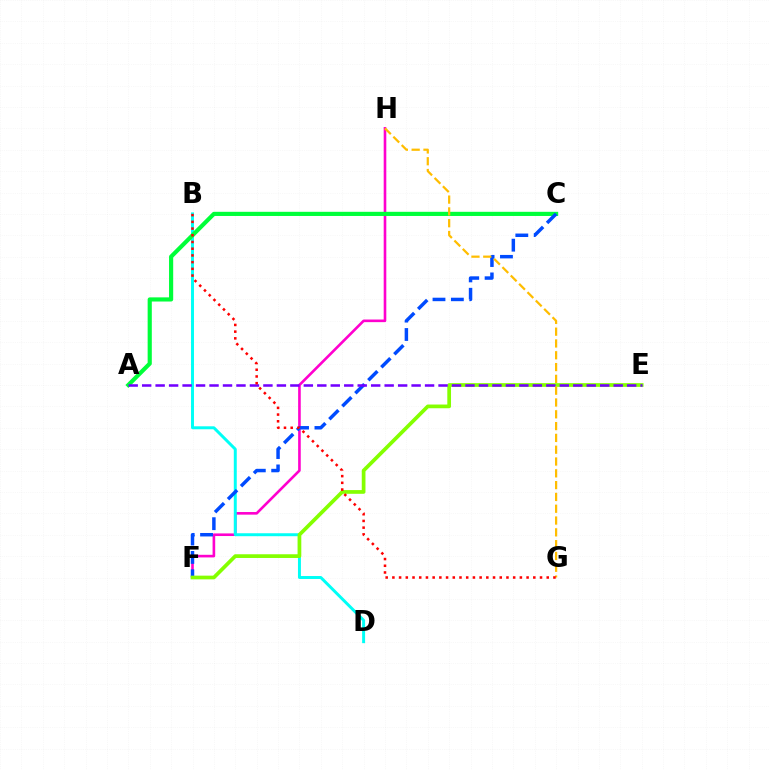{('F', 'H'): [{'color': '#ff00cf', 'line_style': 'solid', 'thickness': 1.89}], ('B', 'D'): [{'color': '#00fff6', 'line_style': 'solid', 'thickness': 2.13}], ('A', 'C'): [{'color': '#00ff39', 'line_style': 'solid', 'thickness': 2.99}], ('C', 'F'): [{'color': '#004bff', 'line_style': 'dashed', 'thickness': 2.5}], ('E', 'F'): [{'color': '#84ff00', 'line_style': 'solid', 'thickness': 2.67}], ('A', 'E'): [{'color': '#7200ff', 'line_style': 'dashed', 'thickness': 1.83}], ('G', 'H'): [{'color': '#ffbd00', 'line_style': 'dashed', 'thickness': 1.6}], ('B', 'G'): [{'color': '#ff0000', 'line_style': 'dotted', 'thickness': 1.82}]}